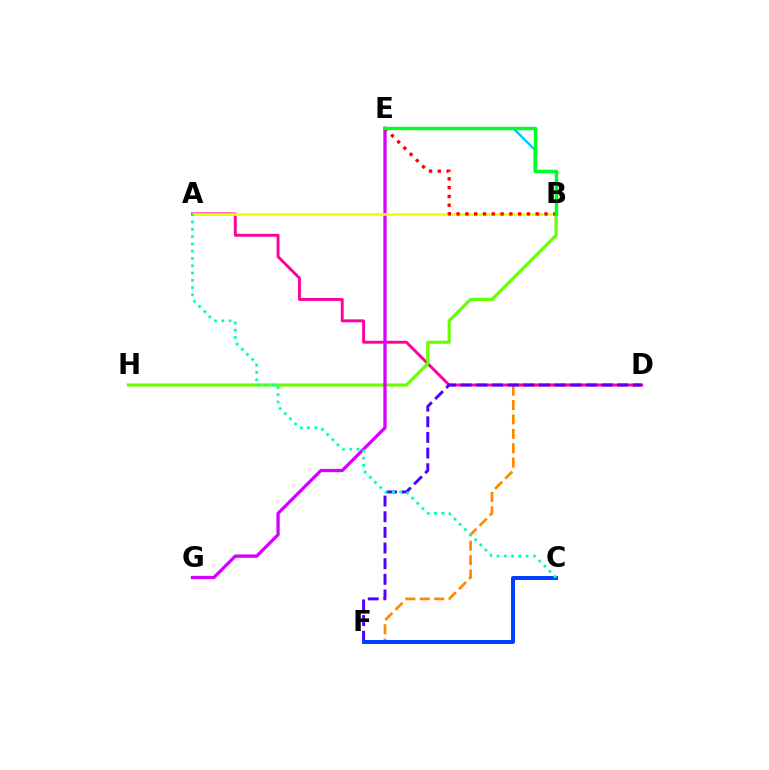{('B', 'E'): [{'color': '#00c7ff', 'line_style': 'solid', 'thickness': 1.74}, {'color': '#ff0000', 'line_style': 'dotted', 'thickness': 2.39}, {'color': '#00ff27', 'line_style': 'solid', 'thickness': 2.46}], ('D', 'F'): [{'color': '#ff8800', 'line_style': 'dashed', 'thickness': 1.96}, {'color': '#4f00ff', 'line_style': 'dashed', 'thickness': 2.13}], ('A', 'D'): [{'color': '#ff00a0', 'line_style': 'solid', 'thickness': 2.1}], ('C', 'F'): [{'color': '#003fff', 'line_style': 'solid', 'thickness': 2.84}], ('B', 'H'): [{'color': '#66ff00', 'line_style': 'solid', 'thickness': 2.26}], ('E', 'G'): [{'color': '#d600ff', 'line_style': 'solid', 'thickness': 2.37}], ('A', 'B'): [{'color': '#eeff00', 'line_style': 'solid', 'thickness': 1.91}], ('A', 'C'): [{'color': '#00ffaf', 'line_style': 'dotted', 'thickness': 1.98}]}